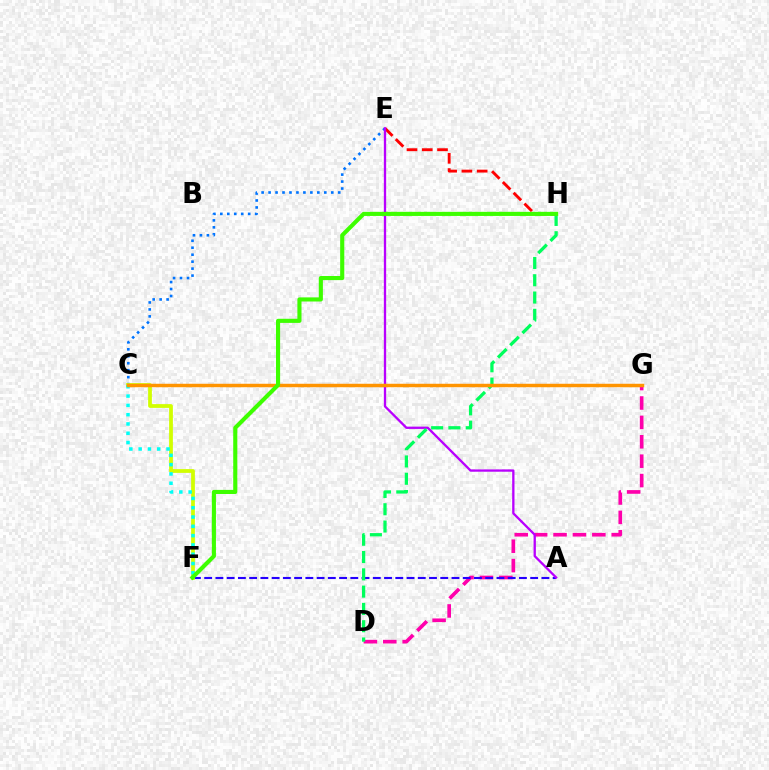{('C', 'E'): [{'color': '#0074ff', 'line_style': 'dotted', 'thickness': 1.89}], ('D', 'G'): [{'color': '#ff00ac', 'line_style': 'dashed', 'thickness': 2.63}], ('A', 'F'): [{'color': '#2500ff', 'line_style': 'dashed', 'thickness': 1.53}], ('C', 'F'): [{'color': '#d1ff00', 'line_style': 'solid', 'thickness': 2.71}, {'color': '#00fff6', 'line_style': 'dotted', 'thickness': 2.53}], ('E', 'H'): [{'color': '#ff0000', 'line_style': 'dashed', 'thickness': 2.07}], ('A', 'E'): [{'color': '#b900ff', 'line_style': 'solid', 'thickness': 1.66}], ('D', 'H'): [{'color': '#00ff5c', 'line_style': 'dashed', 'thickness': 2.35}], ('C', 'G'): [{'color': '#ff9400', 'line_style': 'solid', 'thickness': 2.49}], ('F', 'H'): [{'color': '#3dff00', 'line_style': 'solid', 'thickness': 2.96}]}